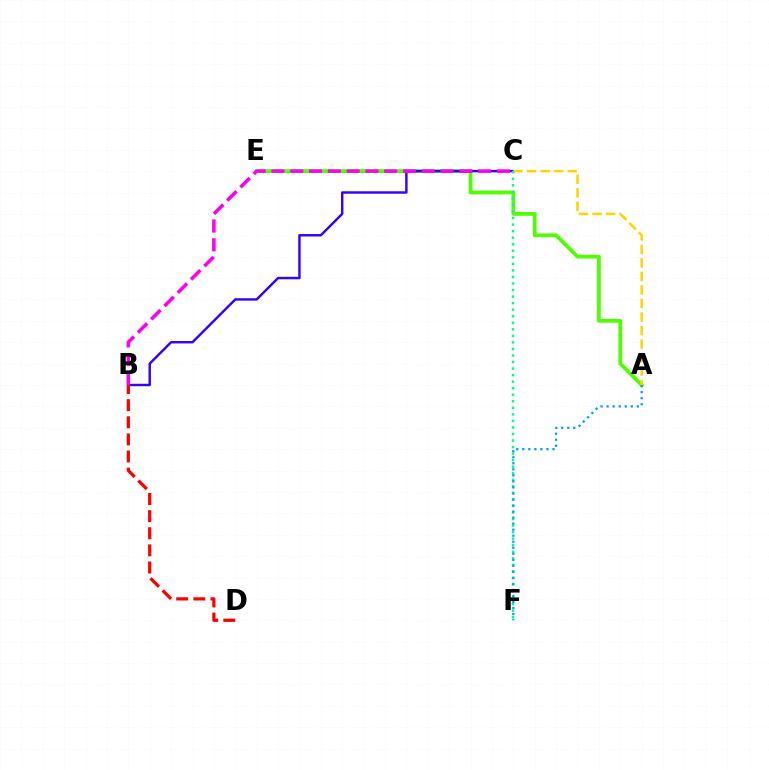{('A', 'E'): [{'color': '#4fff00', 'line_style': 'solid', 'thickness': 2.71}], ('B', 'C'): [{'color': '#3700ff', 'line_style': 'solid', 'thickness': 1.76}, {'color': '#ff00ed', 'line_style': 'dashed', 'thickness': 2.55}], ('A', 'C'): [{'color': '#ffd500', 'line_style': 'dashed', 'thickness': 1.84}], ('C', 'F'): [{'color': '#00ff86', 'line_style': 'dotted', 'thickness': 1.78}], ('A', 'F'): [{'color': '#009eff', 'line_style': 'dotted', 'thickness': 1.64}], ('B', 'D'): [{'color': '#ff0000', 'line_style': 'dashed', 'thickness': 2.33}]}